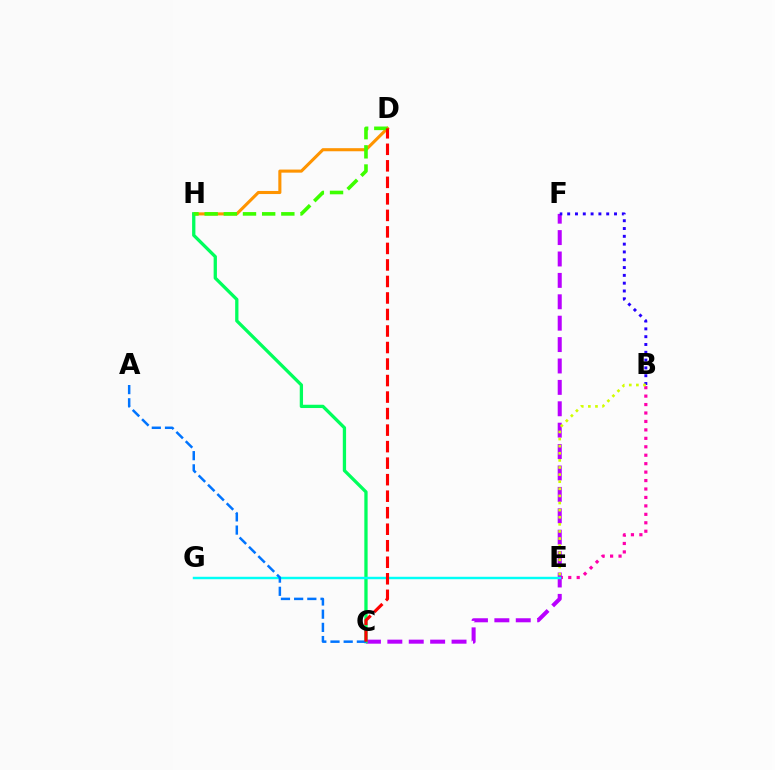{('B', 'E'): [{'color': '#ff00ac', 'line_style': 'dotted', 'thickness': 2.29}, {'color': '#d1ff00', 'line_style': 'dotted', 'thickness': 1.93}], ('C', 'F'): [{'color': '#b900ff', 'line_style': 'dashed', 'thickness': 2.91}], ('D', 'H'): [{'color': '#ff9400', 'line_style': 'solid', 'thickness': 2.22}, {'color': '#3dff00', 'line_style': 'dashed', 'thickness': 2.6}], ('C', 'H'): [{'color': '#00ff5c', 'line_style': 'solid', 'thickness': 2.37}], ('B', 'F'): [{'color': '#2500ff', 'line_style': 'dotted', 'thickness': 2.12}], ('E', 'G'): [{'color': '#00fff6', 'line_style': 'solid', 'thickness': 1.75}], ('A', 'C'): [{'color': '#0074ff', 'line_style': 'dashed', 'thickness': 1.79}], ('C', 'D'): [{'color': '#ff0000', 'line_style': 'dashed', 'thickness': 2.24}]}